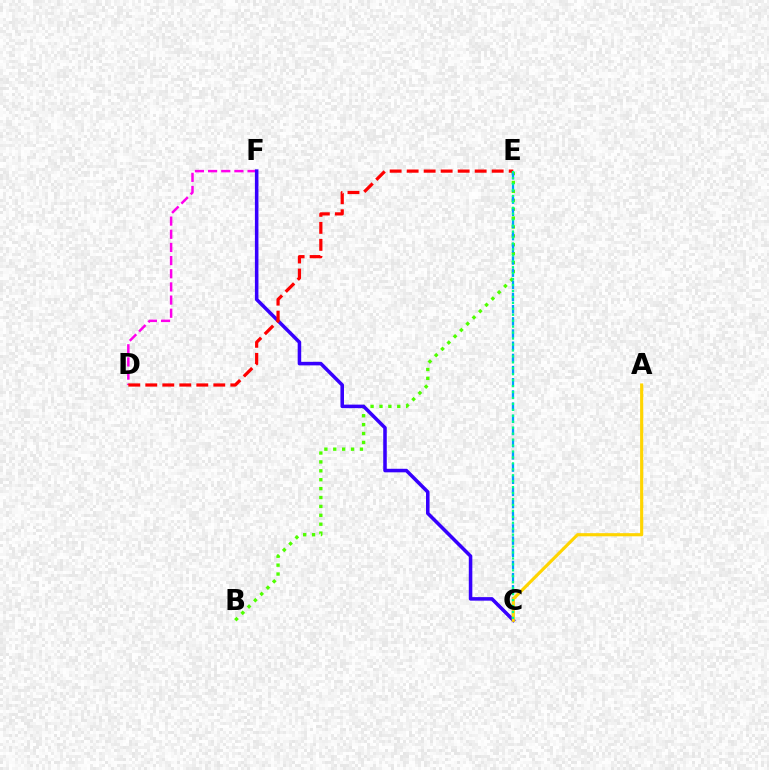{('D', 'F'): [{'color': '#ff00ed', 'line_style': 'dashed', 'thickness': 1.79}], ('B', 'E'): [{'color': '#4fff00', 'line_style': 'dotted', 'thickness': 2.42}], ('C', 'F'): [{'color': '#3700ff', 'line_style': 'solid', 'thickness': 2.55}], ('C', 'E'): [{'color': '#009eff', 'line_style': 'dashed', 'thickness': 1.65}, {'color': '#00ff86', 'line_style': 'dotted', 'thickness': 1.61}], ('A', 'C'): [{'color': '#ffd500', 'line_style': 'solid', 'thickness': 2.26}], ('D', 'E'): [{'color': '#ff0000', 'line_style': 'dashed', 'thickness': 2.31}]}